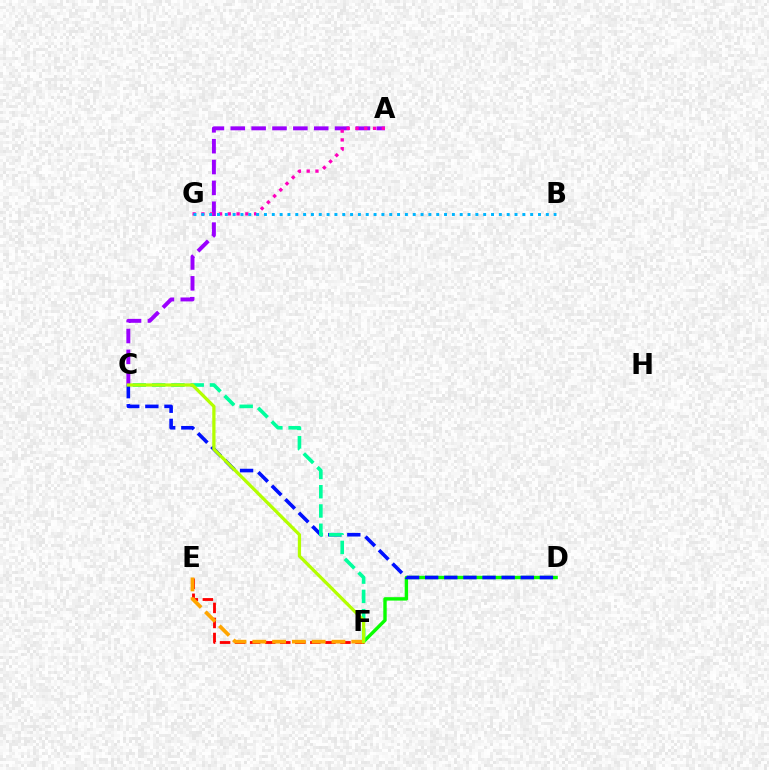{('A', 'C'): [{'color': '#9b00ff', 'line_style': 'dashed', 'thickness': 2.83}], ('A', 'G'): [{'color': '#ff00bd', 'line_style': 'dotted', 'thickness': 2.39}], ('D', 'F'): [{'color': '#08ff00', 'line_style': 'solid', 'thickness': 2.44}], ('E', 'F'): [{'color': '#ff0000', 'line_style': 'dashed', 'thickness': 2.04}, {'color': '#ffa500', 'line_style': 'dashed', 'thickness': 2.69}], ('B', 'G'): [{'color': '#00b5ff', 'line_style': 'dotted', 'thickness': 2.13}], ('C', 'D'): [{'color': '#0010ff', 'line_style': 'dashed', 'thickness': 2.6}], ('C', 'F'): [{'color': '#00ff9d', 'line_style': 'dashed', 'thickness': 2.62}, {'color': '#b3ff00', 'line_style': 'solid', 'thickness': 2.34}]}